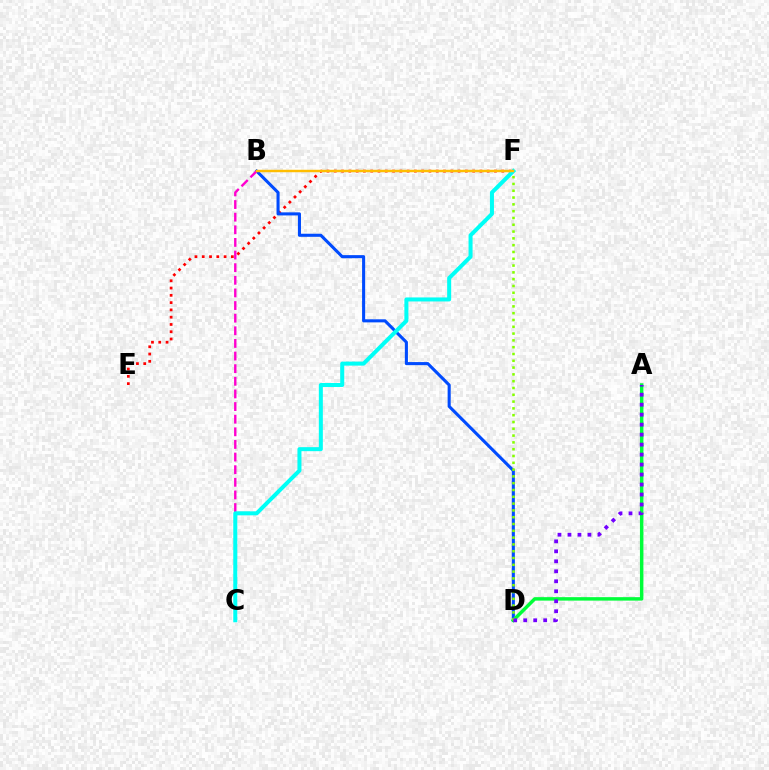{('E', 'F'): [{'color': '#ff0000', 'line_style': 'dotted', 'thickness': 1.98}], ('B', 'D'): [{'color': '#004bff', 'line_style': 'solid', 'thickness': 2.21}], ('A', 'D'): [{'color': '#00ff39', 'line_style': 'solid', 'thickness': 2.49}, {'color': '#7200ff', 'line_style': 'dotted', 'thickness': 2.71}], ('D', 'F'): [{'color': '#84ff00', 'line_style': 'dotted', 'thickness': 1.85}], ('B', 'C'): [{'color': '#ff00cf', 'line_style': 'dashed', 'thickness': 1.72}], ('C', 'F'): [{'color': '#00fff6', 'line_style': 'solid', 'thickness': 2.89}], ('B', 'F'): [{'color': '#ffbd00', 'line_style': 'solid', 'thickness': 1.77}]}